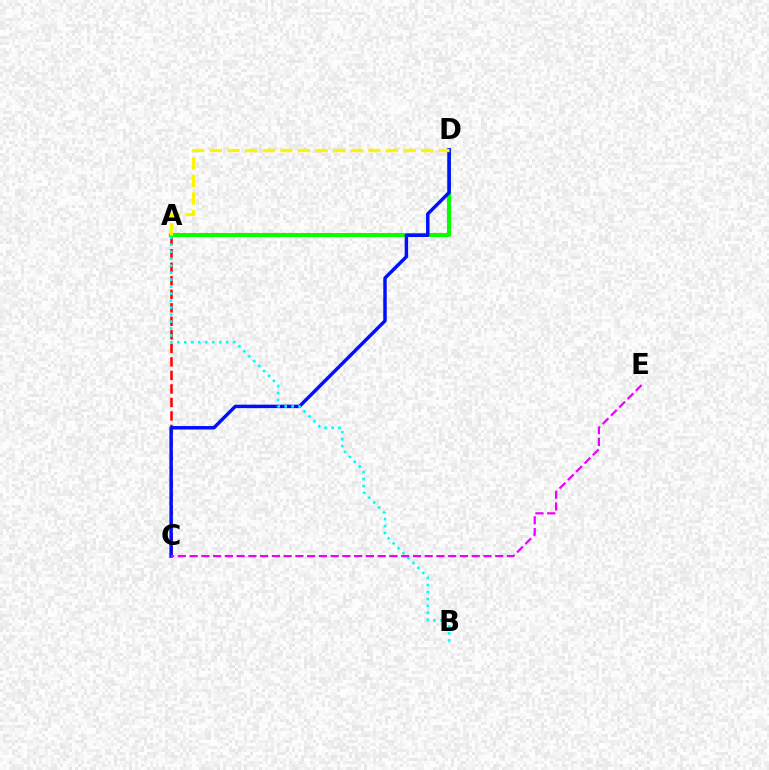{('A', 'C'): [{'color': '#ff0000', 'line_style': 'dashed', 'thickness': 1.84}], ('A', 'D'): [{'color': '#08ff00', 'line_style': 'solid', 'thickness': 2.93}, {'color': '#fcf500', 'line_style': 'dashed', 'thickness': 2.39}], ('C', 'D'): [{'color': '#0010ff', 'line_style': 'solid', 'thickness': 2.49}], ('A', 'B'): [{'color': '#00fff6', 'line_style': 'dotted', 'thickness': 1.9}], ('C', 'E'): [{'color': '#ee00ff', 'line_style': 'dashed', 'thickness': 1.6}]}